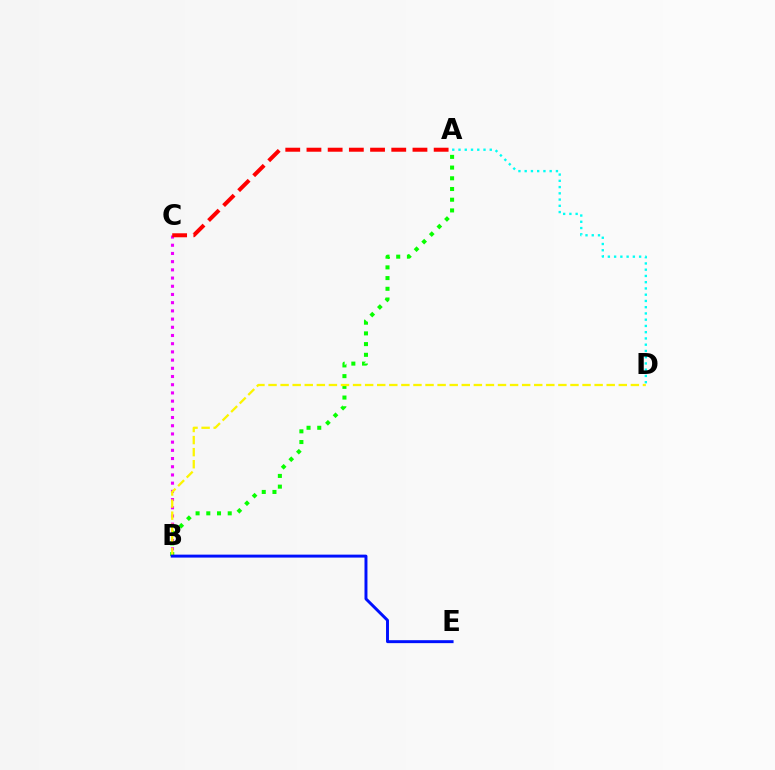{('B', 'C'): [{'color': '#ee00ff', 'line_style': 'dotted', 'thickness': 2.23}], ('A', 'B'): [{'color': '#08ff00', 'line_style': 'dotted', 'thickness': 2.91}], ('B', 'D'): [{'color': '#fcf500', 'line_style': 'dashed', 'thickness': 1.64}], ('A', 'D'): [{'color': '#00fff6', 'line_style': 'dotted', 'thickness': 1.7}], ('A', 'C'): [{'color': '#ff0000', 'line_style': 'dashed', 'thickness': 2.88}], ('B', 'E'): [{'color': '#0010ff', 'line_style': 'solid', 'thickness': 2.12}]}